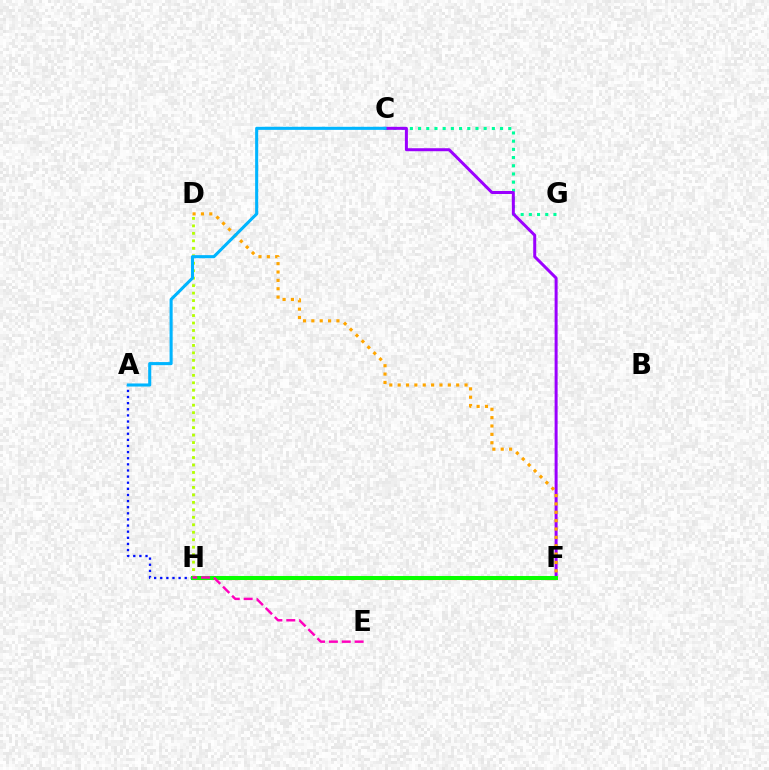{('C', 'G'): [{'color': '#00ff9d', 'line_style': 'dotted', 'thickness': 2.23}], ('A', 'H'): [{'color': '#0010ff', 'line_style': 'dotted', 'thickness': 1.66}], ('C', 'F'): [{'color': '#9b00ff', 'line_style': 'solid', 'thickness': 2.16}], ('D', 'F'): [{'color': '#ffa500', 'line_style': 'dotted', 'thickness': 2.27}], ('D', 'H'): [{'color': '#b3ff00', 'line_style': 'dotted', 'thickness': 2.03}], ('A', 'C'): [{'color': '#00b5ff', 'line_style': 'solid', 'thickness': 2.21}], ('F', 'H'): [{'color': '#ff0000', 'line_style': 'dashed', 'thickness': 2.26}, {'color': '#08ff00', 'line_style': 'solid', 'thickness': 2.9}], ('E', 'H'): [{'color': '#ff00bd', 'line_style': 'dashed', 'thickness': 1.75}]}